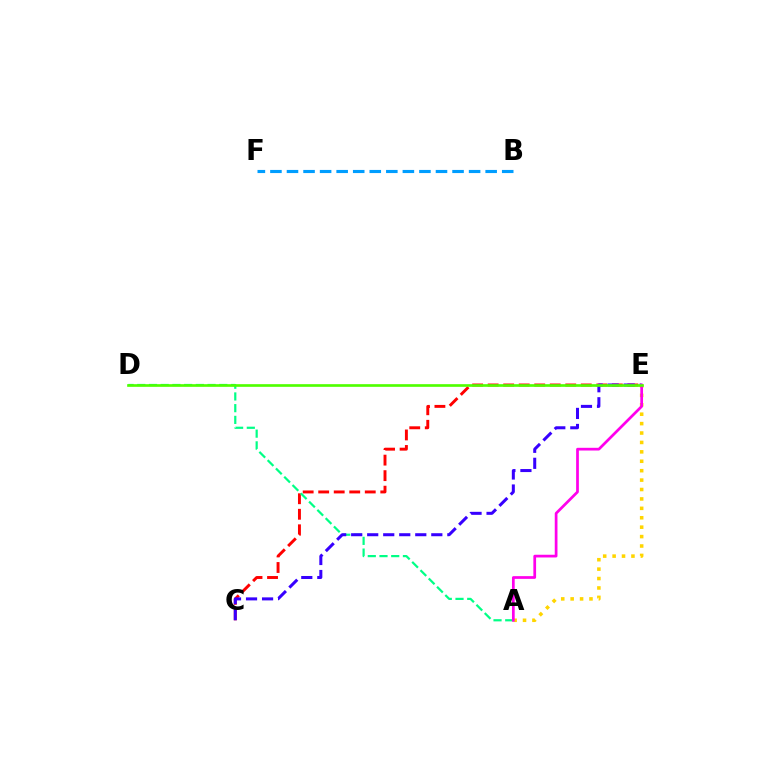{('A', 'E'): [{'color': '#ffd500', 'line_style': 'dotted', 'thickness': 2.56}, {'color': '#ff00ed', 'line_style': 'solid', 'thickness': 1.96}], ('C', 'E'): [{'color': '#ff0000', 'line_style': 'dashed', 'thickness': 2.11}, {'color': '#3700ff', 'line_style': 'dashed', 'thickness': 2.18}], ('A', 'D'): [{'color': '#00ff86', 'line_style': 'dashed', 'thickness': 1.59}], ('B', 'F'): [{'color': '#009eff', 'line_style': 'dashed', 'thickness': 2.25}], ('D', 'E'): [{'color': '#4fff00', 'line_style': 'solid', 'thickness': 1.92}]}